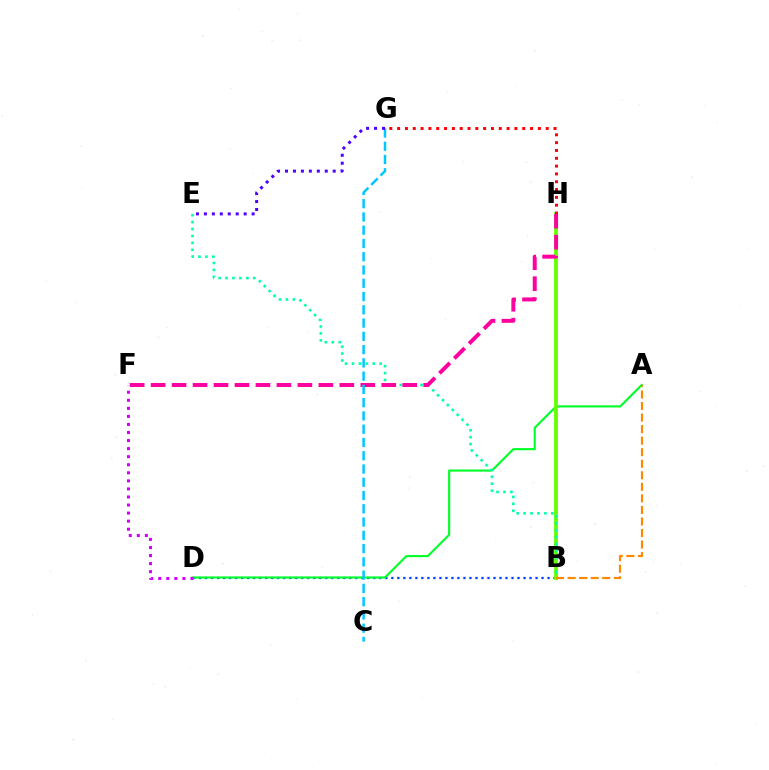{('B', 'D'): [{'color': '#003fff', 'line_style': 'dotted', 'thickness': 1.63}], ('A', 'D'): [{'color': '#00ff27', 'line_style': 'solid', 'thickness': 1.53}], ('B', 'H'): [{'color': '#eeff00', 'line_style': 'solid', 'thickness': 1.55}, {'color': '#66ff00', 'line_style': 'solid', 'thickness': 2.77}], ('B', 'E'): [{'color': '#00ffaf', 'line_style': 'dotted', 'thickness': 1.88}], ('G', 'H'): [{'color': '#ff0000', 'line_style': 'dotted', 'thickness': 2.12}], ('F', 'H'): [{'color': '#ff00a0', 'line_style': 'dashed', 'thickness': 2.85}], ('D', 'F'): [{'color': '#d600ff', 'line_style': 'dotted', 'thickness': 2.19}], ('C', 'G'): [{'color': '#00c7ff', 'line_style': 'dashed', 'thickness': 1.8}], ('A', 'B'): [{'color': '#ff8800', 'line_style': 'dashed', 'thickness': 1.57}], ('E', 'G'): [{'color': '#4f00ff', 'line_style': 'dotted', 'thickness': 2.16}]}